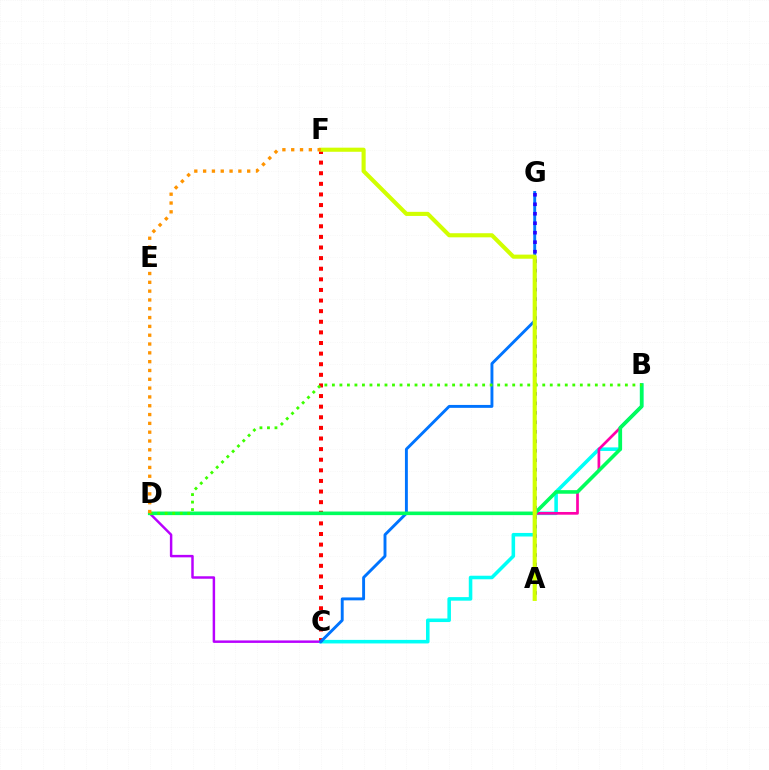{('B', 'C'): [{'color': '#00fff6', 'line_style': 'solid', 'thickness': 2.56}], ('C', 'F'): [{'color': '#ff0000', 'line_style': 'dotted', 'thickness': 2.88}], ('B', 'D'): [{'color': '#ff00ac', 'line_style': 'solid', 'thickness': 1.95}, {'color': '#00ff5c', 'line_style': 'solid', 'thickness': 2.58}, {'color': '#3dff00', 'line_style': 'dotted', 'thickness': 2.04}], ('C', 'D'): [{'color': '#b900ff', 'line_style': 'solid', 'thickness': 1.77}], ('C', 'G'): [{'color': '#0074ff', 'line_style': 'solid', 'thickness': 2.09}], ('A', 'G'): [{'color': '#2500ff', 'line_style': 'dotted', 'thickness': 2.58}], ('A', 'F'): [{'color': '#d1ff00', 'line_style': 'solid', 'thickness': 2.96}], ('D', 'F'): [{'color': '#ff9400', 'line_style': 'dotted', 'thickness': 2.4}]}